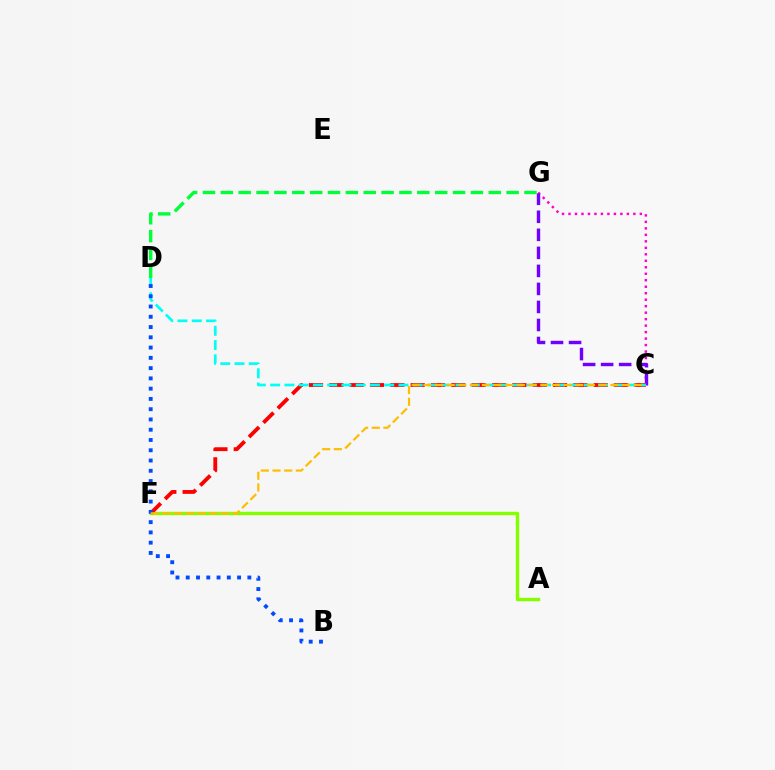{('C', 'G'): [{'color': '#ff00cf', 'line_style': 'dotted', 'thickness': 1.76}, {'color': '#7200ff', 'line_style': 'dashed', 'thickness': 2.45}], ('A', 'F'): [{'color': '#84ff00', 'line_style': 'solid', 'thickness': 2.45}], ('C', 'F'): [{'color': '#ff0000', 'line_style': 'dashed', 'thickness': 2.76}, {'color': '#ffbd00', 'line_style': 'dashed', 'thickness': 1.59}], ('C', 'D'): [{'color': '#00fff6', 'line_style': 'dashed', 'thickness': 1.94}], ('B', 'D'): [{'color': '#004bff', 'line_style': 'dotted', 'thickness': 2.79}], ('D', 'G'): [{'color': '#00ff39', 'line_style': 'dashed', 'thickness': 2.43}]}